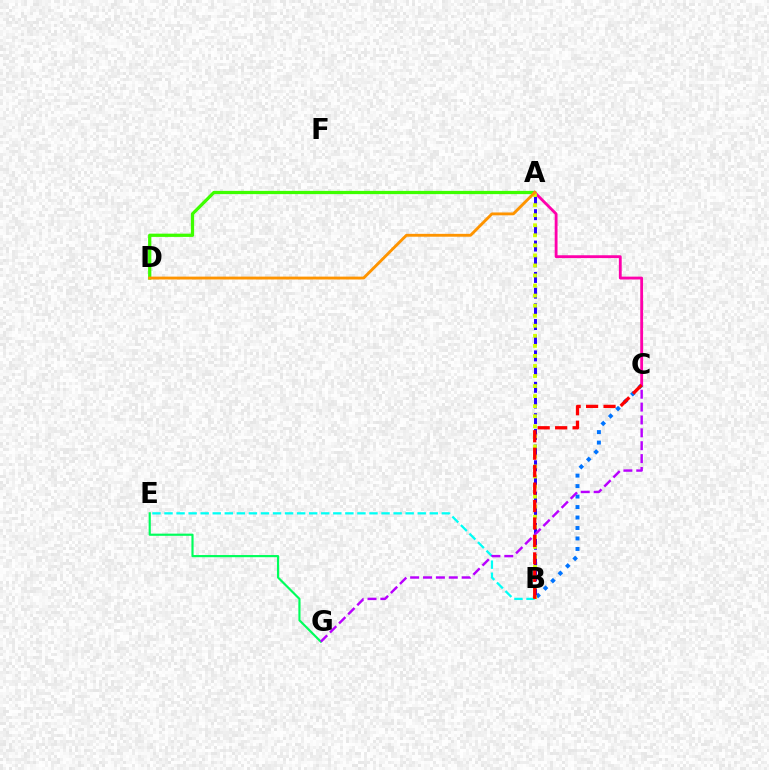{('A', 'D'): [{'color': '#3dff00', 'line_style': 'solid', 'thickness': 2.34}, {'color': '#ff9400', 'line_style': 'solid', 'thickness': 2.06}], ('E', 'G'): [{'color': '#00ff5c', 'line_style': 'solid', 'thickness': 1.56}], ('B', 'C'): [{'color': '#0074ff', 'line_style': 'dotted', 'thickness': 2.85}, {'color': '#ff0000', 'line_style': 'dashed', 'thickness': 2.37}], ('A', 'B'): [{'color': '#2500ff', 'line_style': 'dashed', 'thickness': 2.13}, {'color': '#d1ff00', 'line_style': 'dotted', 'thickness': 2.73}], ('B', 'E'): [{'color': '#00fff6', 'line_style': 'dashed', 'thickness': 1.64}], ('A', 'C'): [{'color': '#ff00ac', 'line_style': 'solid', 'thickness': 2.04}], ('C', 'G'): [{'color': '#b900ff', 'line_style': 'dashed', 'thickness': 1.75}]}